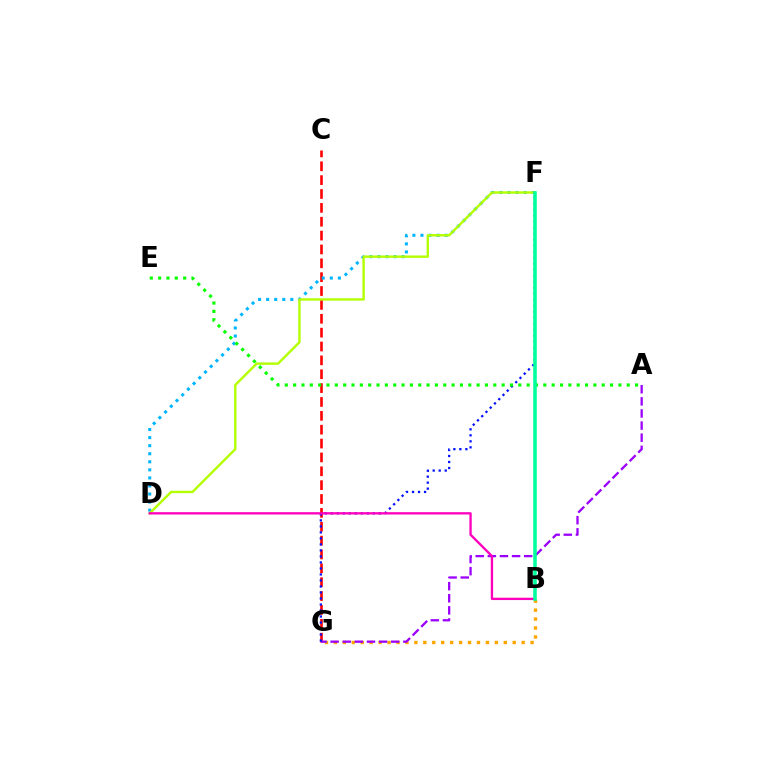{('C', 'G'): [{'color': '#ff0000', 'line_style': 'dashed', 'thickness': 1.88}], ('B', 'G'): [{'color': '#ffa500', 'line_style': 'dotted', 'thickness': 2.43}], ('D', 'F'): [{'color': '#00b5ff', 'line_style': 'dotted', 'thickness': 2.19}, {'color': '#b3ff00', 'line_style': 'solid', 'thickness': 1.72}], ('A', 'G'): [{'color': '#9b00ff', 'line_style': 'dashed', 'thickness': 1.65}], ('F', 'G'): [{'color': '#0010ff', 'line_style': 'dotted', 'thickness': 1.63}], ('B', 'D'): [{'color': '#ff00bd', 'line_style': 'solid', 'thickness': 1.68}], ('A', 'E'): [{'color': '#08ff00', 'line_style': 'dotted', 'thickness': 2.27}], ('B', 'F'): [{'color': '#00ff9d', 'line_style': 'solid', 'thickness': 2.56}]}